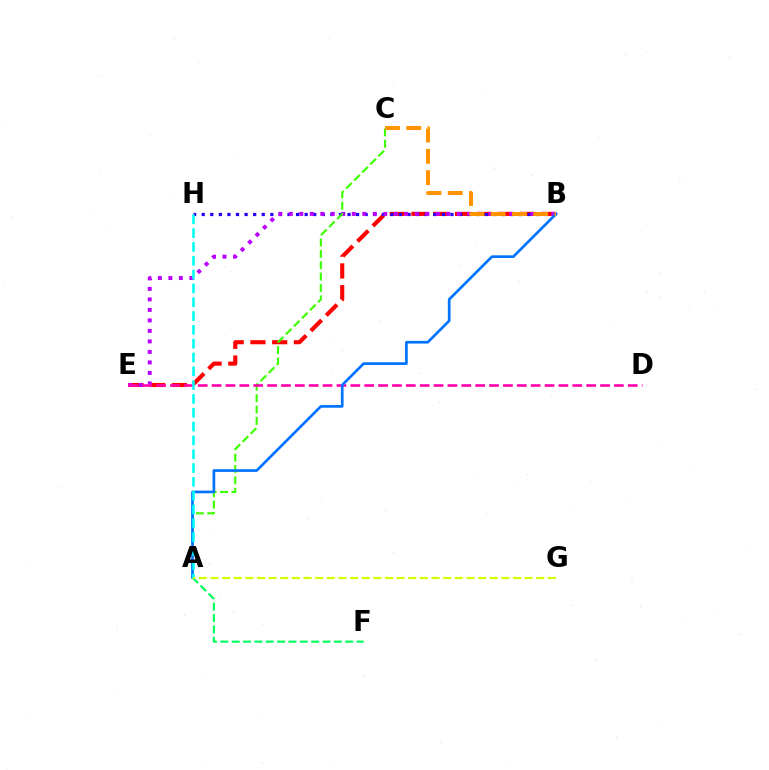{('B', 'E'): [{'color': '#ff0000', 'line_style': 'dashed', 'thickness': 2.95}, {'color': '#b900ff', 'line_style': 'dotted', 'thickness': 2.85}], ('B', 'H'): [{'color': '#2500ff', 'line_style': 'dotted', 'thickness': 2.33}], ('A', 'C'): [{'color': '#3dff00', 'line_style': 'dashed', 'thickness': 1.55}], ('D', 'E'): [{'color': '#ff00ac', 'line_style': 'dashed', 'thickness': 1.88}], ('A', 'B'): [{'color': '#0074ff', 'line_style': 'solid', 'thickness': 1.94}], ('A', 'F'): [{'color': '#00ff5c', 'line_style': 'dashed', 'thickness': 1.54}], ('B', 'C'): [{'color': '#ff9400', 'line_style': 'dashed', 'thickness': 2.89}], ('A', 'H'): [{'color': '#00fff6', 'line_style': 'dashed', 'thickness': 1.88}], ('A', 'G'): [{'color': '#d1ff00', 'line_style': 'dashed', 'thickness': 1.58}]}